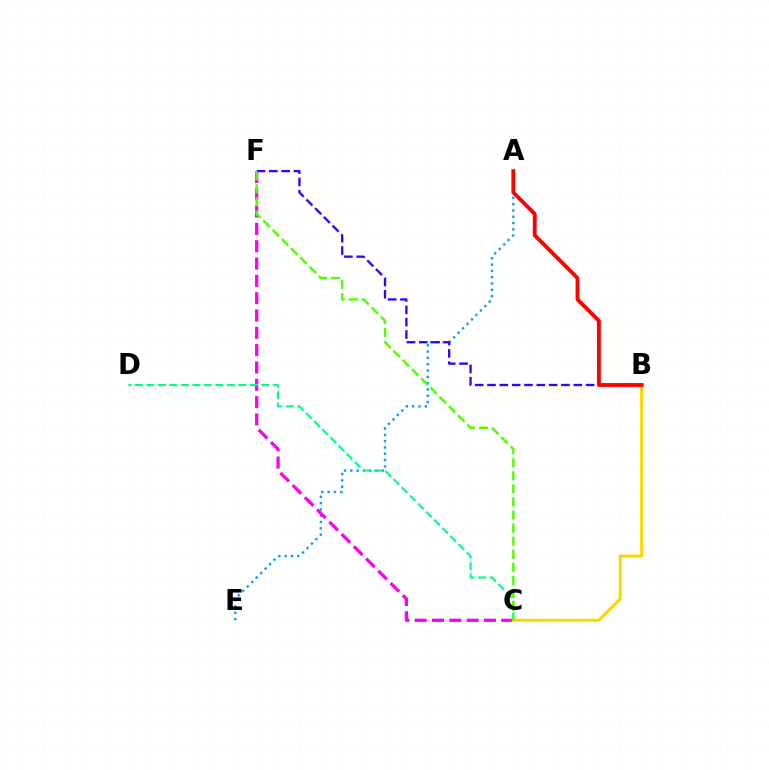{('A', 'E'): [{'color': '#009eff', 'line_style': 'dotted', 'thickness': 1.71}], ('C', 'F'): [{'color': '#ff00ed', 'line_style': 'dashed', 'thickness': 2.35}, {'color': '#4fff00', 'line_style': 'dashed', 'thickness': 1.77}], ('B', 'F'): [{'color': '#3700ff', 'line_style': 'dashed', 'thickness': 1.67}], ('C', 'D'): [{'color': '#00ff86', 'line_style': 'dashed', 'thickness': 1.56}], ('B', 'C'): [{'color': '#ffd500', 'line_style': 'solid', 'thickness': 2.19}], ('A', 'B'): [{'color': '#ff0000', 'line_style': 'solid', 'thickness': 2.77}]}